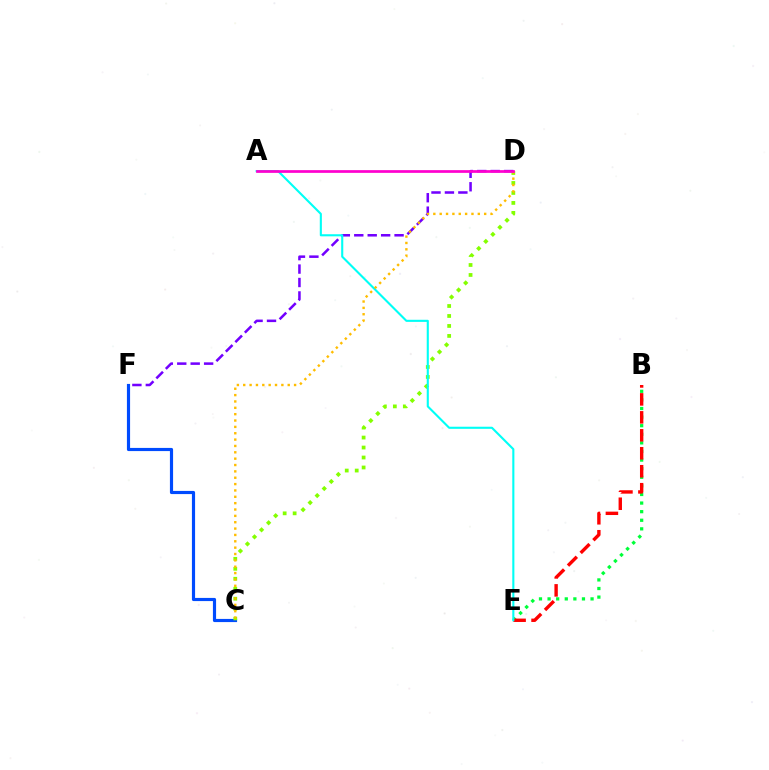{('C', 'F'): [{'color': '#004bff', 'line_style': 'solid', 'thickness': 2.28}], ('C', 'D'): [{'color': '#84ff00', 'line_style': 'dotted', 'thickness': 2.71}, {'color': '#ffbd00', 'line_style': 'dotted', 'thickness': 1.73}], ('B', 'E'): [{'color': '#00ff39', 'line_style': 'dotted', 'thickness': 2.34}, {'color': '#ff0000', 'line_style': 'dashed', 'thickness': 2.44}], ('D', 'F'): [{'color': '#7200ff', 'line_style': 'dashed', 'thickness': 1.82}], ('A', 'E'): [{'color': '#00fff6', 'line_style': 'solid', 'thickness': 1.52}], ('A', 'D'): [{'color': '#ff00cf', 'line_style': 'solid', 'thickness': 1.96}]}